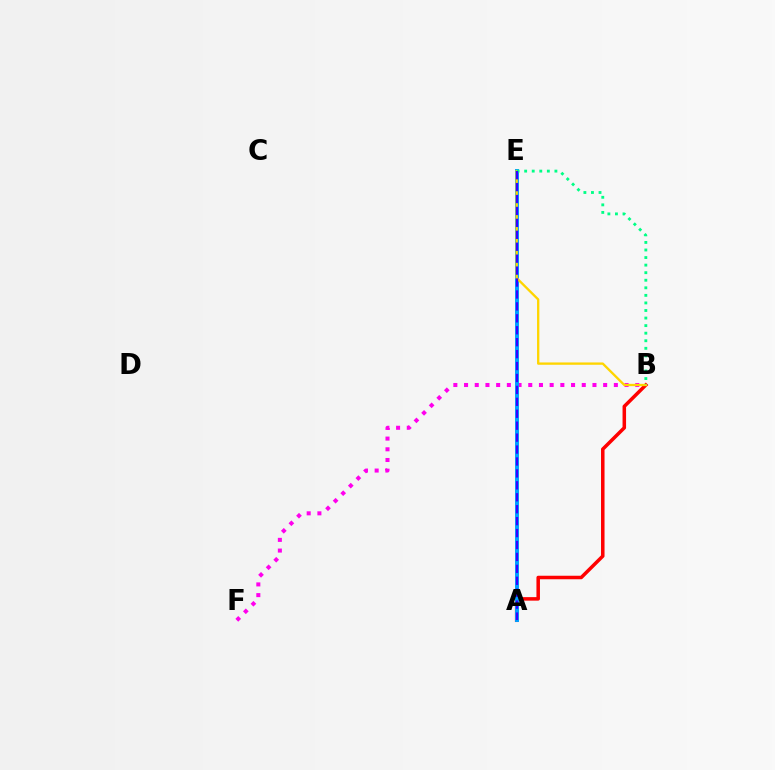{('A', 'B'): [{'color': '#ff0000', 'line_style': 'solid', 'thickness': 2.53}], ('A', 'E'): [{'color': '#4fff00', 'line_style': 'solid', 'thickness': 1.54}, {'color': '#009eff', 'line_style': 'solid', 'thickness': 2.84}, {'color': '#3700ff', 'line_style': 'dashed', 'thickness': 1.62}], ('B', 'F'): [{'color': '#ff00ed', 'line_style': 'dotted', 'thickness': 2.91}], ('B', 'E'): [{'color': '#ffd500', 'line_style': 'solid', 'thickness': 1.68}, {'color': '#00ff86', 'line_style': 'dotted', 'thickness': 2.05}]}